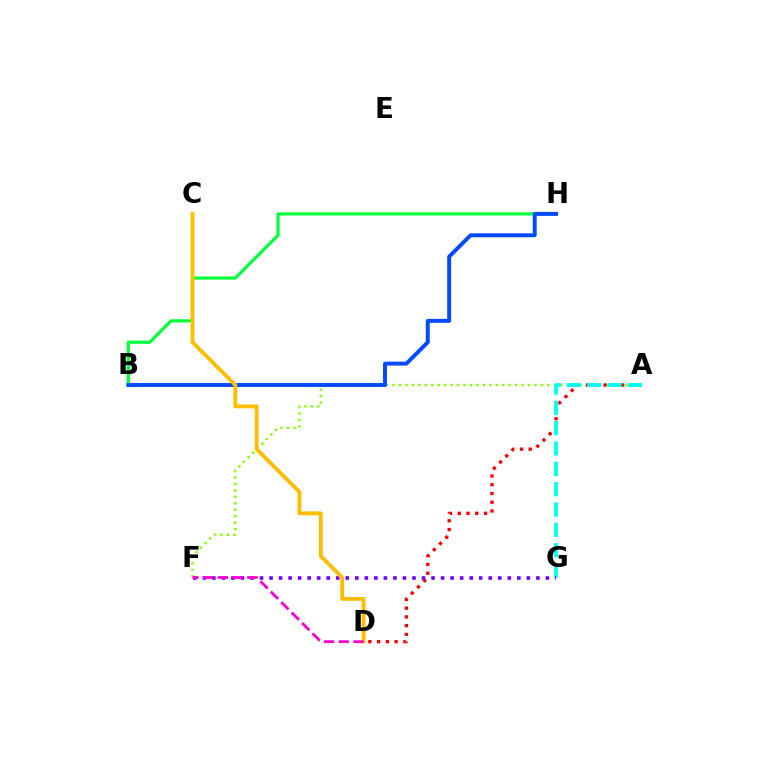{('B', 'H'): [{'color': '#00ff39', 'line_style': 'solid', 'thickness': 2.29}, {'color': '#004bff', 'line_style': 'solid', 'thickness': 2.83}], ('A', 'F'): [{'color': '#84ff00', 'line_style': 'dotted', 'thickness': 1.75}], ('A', 'D'): [{'color': '#ff0000', 'line_style': 'dotted', 'thickness': 2.38}], ('A', 'G'): [{'color': '#00fff6', 'line_style': 'dashed', 'thickness': 2.76}], ('F', 'G'): [{'color': '#7200ff', 'line_style': 'dotted', 'thickness': 2.59}], ('C', 'D'): [{'color': '#ffbd00', 'line_style': 'solid', 'thickness': 2.75}], ('D', 'F'): [{'color': '#ff00cf', 'line_style': 'dashed', 'thickness': 2.0}]}